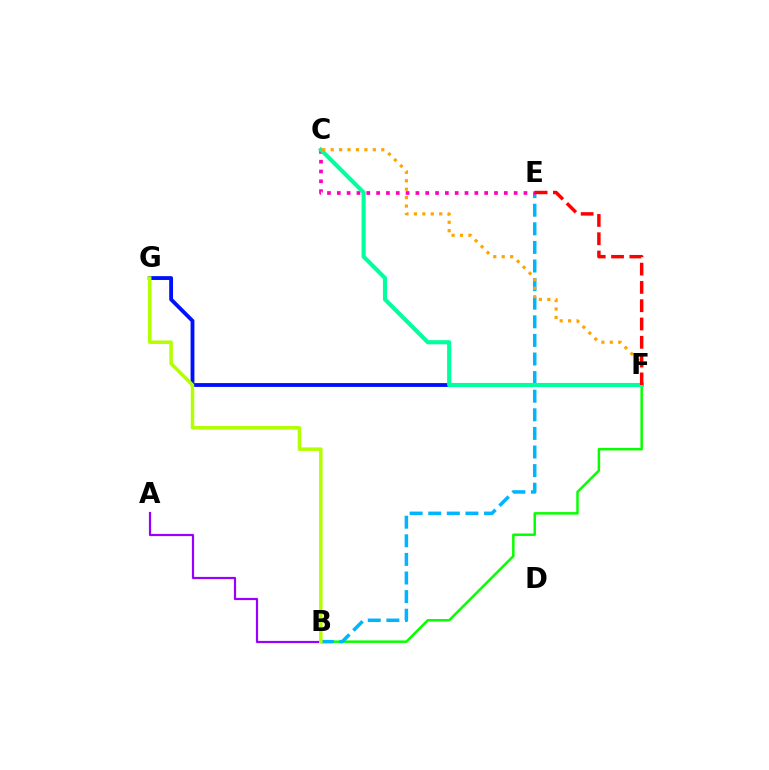{('B', 'F'): [{'color': '#08ff00', 'line_style': 'solid', 'thickness': 1.8}], ('F', 'G'): [{'color': '#0010ff', 'line_style': 'solid', 'thickness': 2.76}], ('A', 'B'): [{'color': '#9b00ff', 'line_style': 'solid', 'thickness': 1.58}], ('B', 'E'): [{'color': '#00b5ff', 'line_style': 'dashed', 'thickness': 2.53}], ('C', 'E'): [{'color': '#ff00bd', 'line_style': 'dotted', 'thickness': 2.67}], ('B', 'G'): [{'color': '#b3ff00', 'line_style': 'solid', 'thickness': 2.52}], ('C', 'F'): [{'color': '#00ff9d', 'line_style': 'solid', 'thickness': 2.96}, {'color': '#ffa500', 'line_style': 'dotted', 'thickness': 2.29}], ('E', 'F'): [{'color': '#ff0000', 'line_style': 'dashed', 'thickness': 2.49}]}